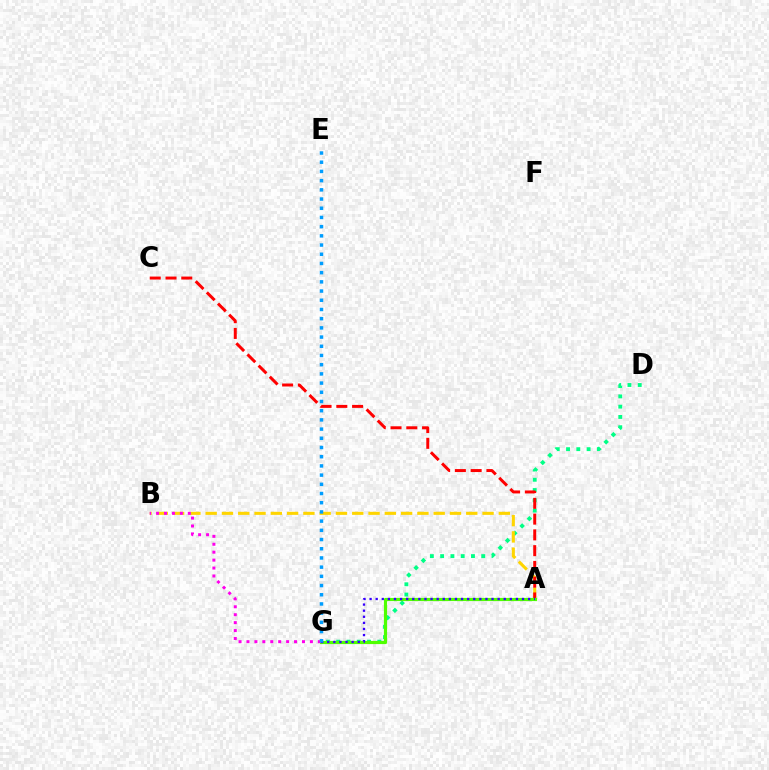{('D', 'G'): [{'color': '#00ff86', 'line_style': 'dotted', 'thickness': 2.79}], ('A', 'B'): [{'color': '#ffd500', 'line_style': 'dashed', 'thickness': 2.21}], ('A', 'C'): [{'color': '#ff0000', 'line_style': 'dashed', 'thickness': 2.14}], ('A', 'G'): [{'color': '#4fff00', 'line_style': 'solid', 'thickness': 2.29}, {'color': '#3700ff', 'line_style': 'dotted', 'thickness': 1.66}], ('B', 'G'): [{'color': '#ff00ed', 'line_style': 'dotted', 'thickness': 2.15}], ('E', 'G'): [{'color': '#009eff', 'line_style': 'dotted', 'thickness': 2.5}]}